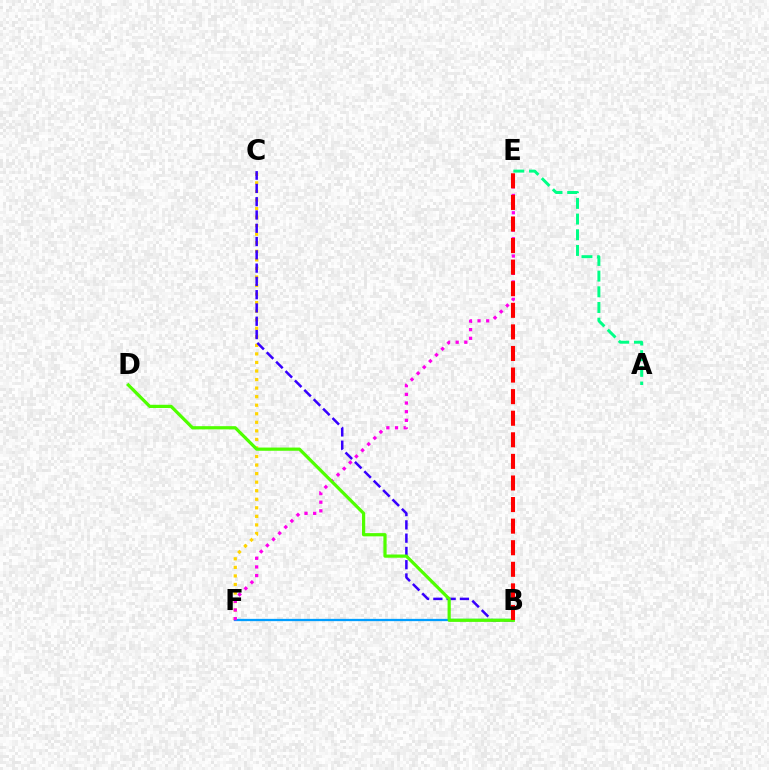{('C', 'F'): [{'color': '#ffd500', 'line_style': 'dotted', 'thickness': 2.32}], ('B', 'F'): [{'color': '#009eff', 'line_style': 'solid', 'thickness': 1.65}], ('E', 'F'): [{'color': '#ff00ed', 'line_style': 'dotted', 'thickness': 2.35}], ('A', 'E'): [{'color': '#00ff86', 'line_style': 'dashed', 'thickness': 2.13}], ('B', 'C'): [{'color': '#3700ff', 'line_style': 'dashed', 'thickness': 1.8}], ('B', 'D'): [{'color': '#4fff00', 'line_style': 'solid', 'thickness': 2.32}], ('B', 'E'): [{'color': '#ff0000', 'line_style': 'dashed', 'thickness': 2.93}]}